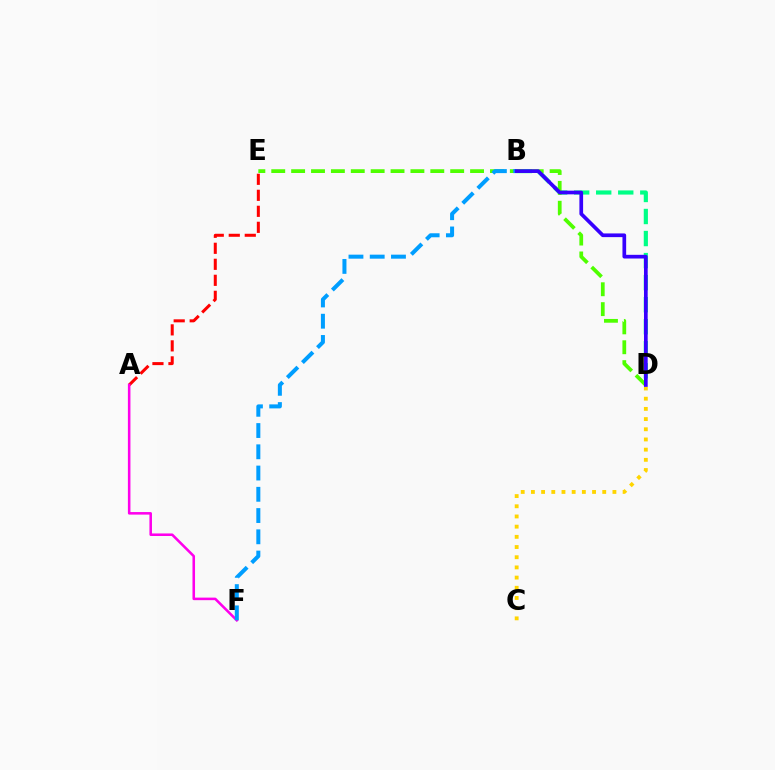{('B', 'D'): [{'color': '#00ff86', 'line_style': 'dashed', 'thickness': 2.99}, {'color': '#3700ff', 'line_style': 'solid', 'thickness': 2.66}], ('A', 'E'): [{'color': '#ff0000', 'line_style': 'dashed', 'thickness': 2.17}], ('D', 'E'): [{'color': '#4fff00', 'line_style': 'dashed', 'thickness': 2.7}], ('A', 'F'): [{'color': '#ff00ed', 'line_style': 'solid', 'thickness': 1.84}], ('C', 'D'): [{'color': '#ffd500', 'line_style': 'dotted', 'thickness': 2.77}], ('B', 'F'): [{'color': '#009eff', 'line_style': 'dashed', 'thickness': 2.89}]}